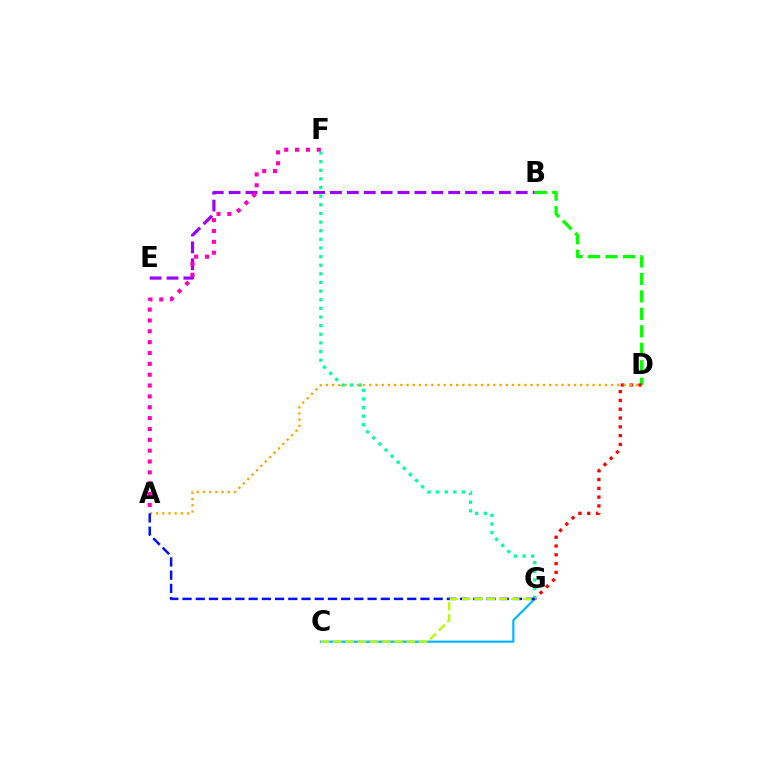{('B', 'E'): [{'color': '#9b00ff', 'line_style': 'dashed', 'thickness': 2.29}], ('B', 'D'): [{'color': '#08ff00', 'line_style': 'dashed', 'thickness': 2.37}], ('D', 'G'): [{'color': '#ff0000', 'line_style': 'dotted', 'thickness': 2.39}], ('A', 'F'): [{'color': '#ff00bd', 'line_style': 'dotted', 'thickness': 2.95}], ('C', 'G'): [{'color': '#00b5ff', 'line_style': 'solid', 'thickness': 1.56}, {'color': '#b3ff00', 'line_style': 'dashed', 'thickness': 1.66}], ('A', 'D'): [{'color': '#ffa500', 'line_style': 'dotted', 'thickness': 1.68}], ('F', 'G'): [{'color': '#00ff9d', 'line_style': 'dotted', 'thickness': 2.34}], ('A', 'G'): [{'color': '#0010ff', 'line_style': 'dashed', 'thickness': 1.8}]}